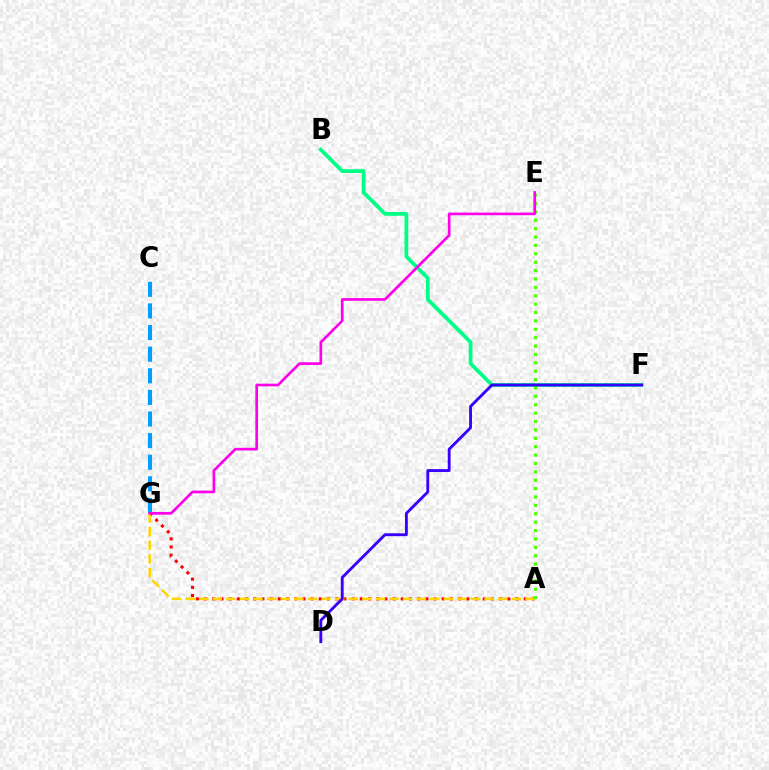{('A', 'G'): [{'color': '#ff0000', 'line_style': 'dotted', 'thickness': 2.23}, {'color': '#ffd500', 'line_style': 'dashed', 'thickness': 1.85}], ('B', 'F'): [{'color': '#00ff86', 'line_style': 'solid', 'thickness': 2.7}], ('C', 'G'): [{'color': '#009eff', 'line_style': 'dashed', 'thickness': 2.94}], ('A', 'E'): [{'color': '#4fff00', 'line_style': 'dotted', 'thickness': 2.28}], ('D', 'F'): [{'color': '#3700ff', 'line_style': 'solid', 'thickness': 2.05}], ('E', 'G'): [{'color': '#ff00ed', 'line_style': 'solid', 'thickness': 1.92}]}